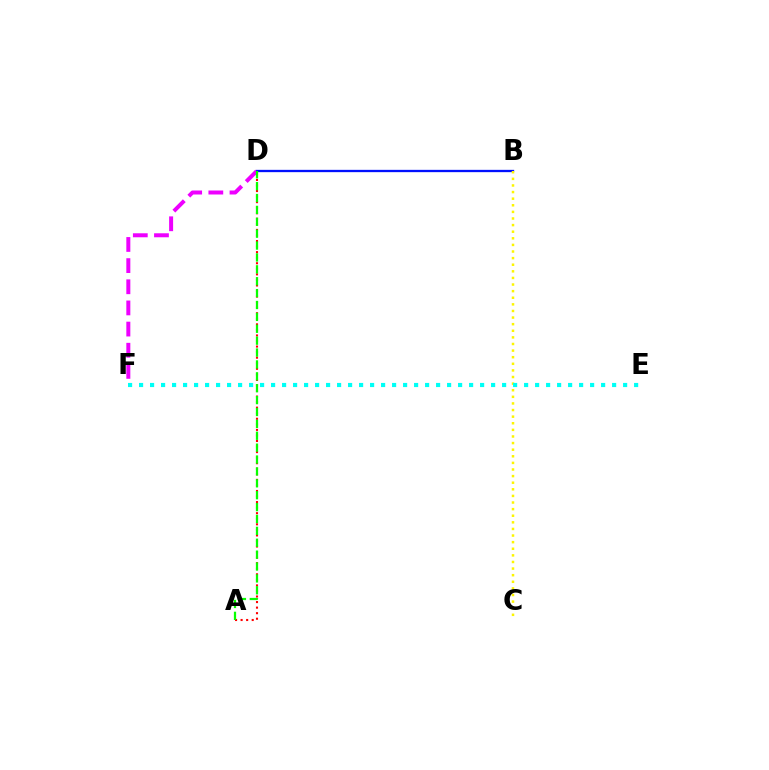{('A', 'D'): [{'color': '#ff0000', 'line_style': 'dotted', 'thickness': 1.51}, {'color': '#08ff00', 'line_style': 'dashed', 'thickness': 1.61}], ('B', 'D'): [{'color': '#0010ff', 'line_style': 'solid', 'thickness': 1.66}], ('B', 'C'): [{'color': '#fcf500', 'line_style': 'dotted', 'thickness': 1.79}], ('D', 'F'): [{'color': '#ee00ff', 'line_style': 'dashed', 'thickness': 2.87}], ('E', 'F'): [{'color': '#00fff6', 'line_style': 'dotted', 'thickness': 2.99}]}